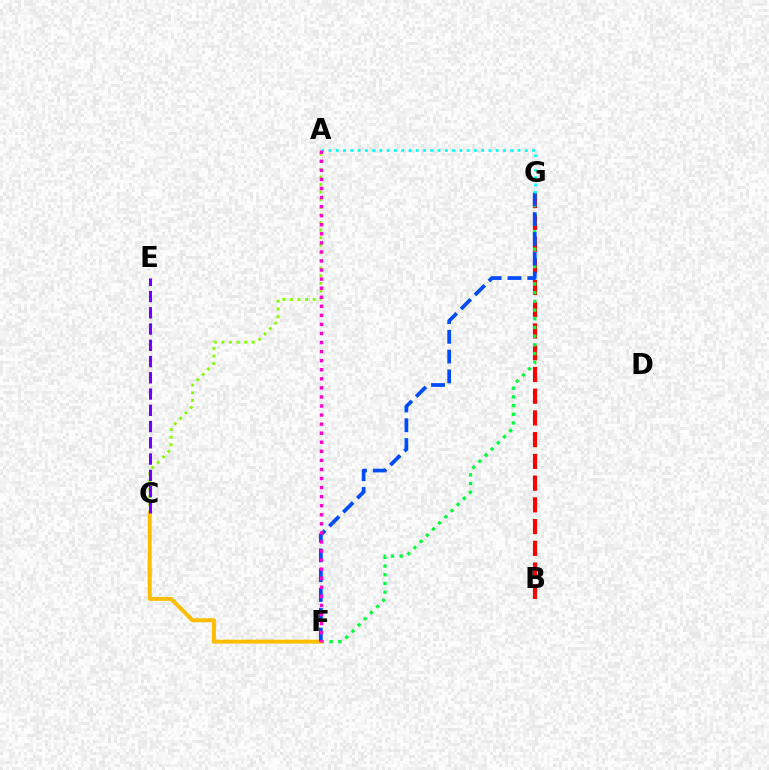{('B', 'G'): [{'color': '#ff0000', 'line_style': 'dashed', 'thickness': 2.95}], ('A', 'C'): [{'color': '#84ff00', 'line_style': 'dotted', 'thickness': 2.06}], ('F', 'G'): [{'color': '#00ff39', 'line_style': 'dotted', 'thickness': 2.36}, {'color': '#004bff', 'line_style': 'dashed', 'thickness': 2.69}], ('C', 'F'): [{'color': '#ffbd00', 'line_style': 'solid', 'thickness': 2.85}], ('C', 'E'): [{'color': '#7200ff', 'line_style': 'dashed', 'thickness': 2.21}], ('A', 'G'): [{'color': '#00fff6', 'line_style': 'dotted', 'thickness': 1.98}], ('A', 'F'): [{'color': '#ff00cf', 'line_style': 'dotted', 'thickness': 2.46}]}